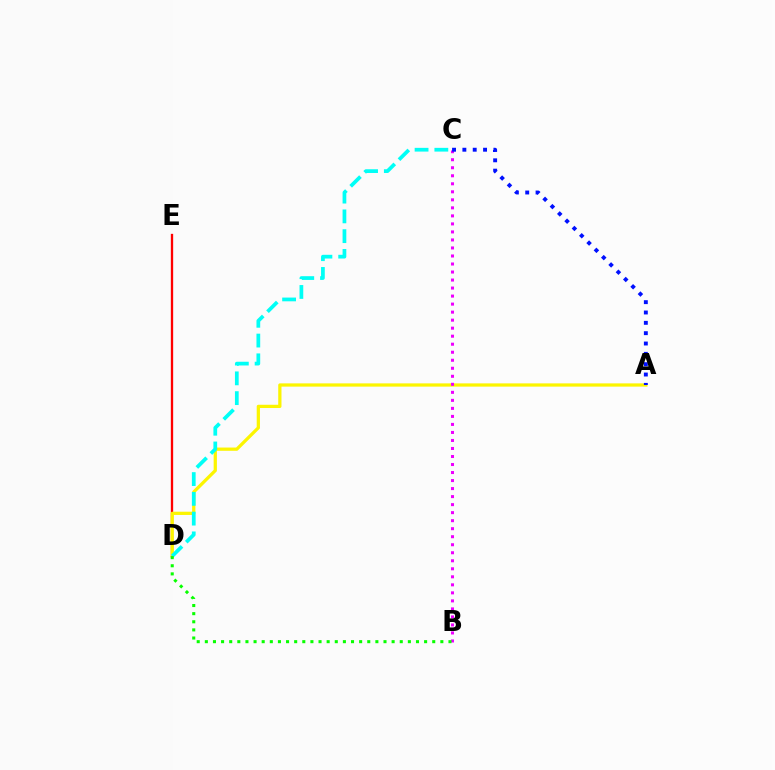{('D', 'E'): [{'color': '#ff0000', 'line_style': 'solid', 'thickness': 1.66}], ('A', 'D'): [{'color': '#fcf500', 'line_style': 'solid', 'thickness': 2.34}], ('C', 'D'): [{'color': '#00fff6', 'line_style': 'dashed', 'thickness': 2.69}], ('B', 'C'): [{'color': '#ee00ff', 'line_style': 'dotted', 'thickness': 2.18}], ('B', 'D'): [{'color': '#08ff00', 'line_style': 'dotted', 'thickness': 2.21}], ('A', 'C'): [{'color': '#0010ff', 'line_style': 'dotted', 'thickness': 2.81}]}